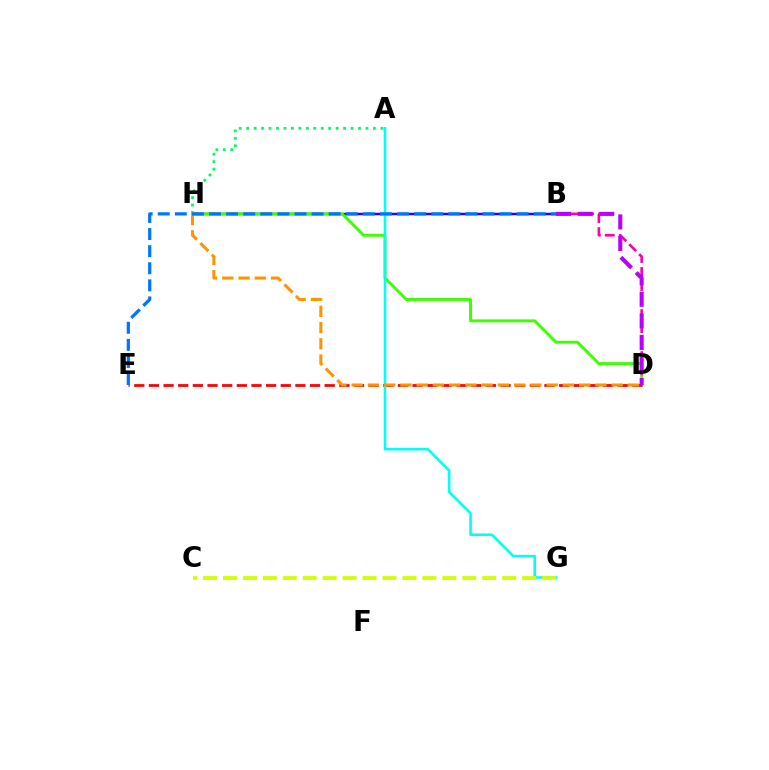{('B', 'H'): [{'color': '#2500ff', 'line_style': 'solid', 'thickness': 1.77}], ('D', 'H'): [{'color': '#3dff00', 'line_style': 'solid', 'thickness': 2.11}, {'color': '#ff9400', 'line_style': 'dashed', 'thickness': 2.21}], ('A', 'H'): [{'color': '#00ff5c', 'line_style': 'dotted', 'thickness': 2.03}], ('D', 'E'): [{'color': '#ff0000', 'line_style': 'dashed', 'thickness': 1.99}], ('A', 'G'): [{'color': '#00fff6', 'line_style': 'solid', 'thickness': 1.87}], ('C', 'G'): [{'color': '#d1ff00', 'line_style': 'dashed', 'thickness': 2.71}], ('B', 'D'): [{'color': '#ff00ac', 'line_style': 'dashed', 'thickness': 1.91}, {'color': '#b900ff', 'line_style': 'dashed', 'thickness': 2.93}], ('B', 'E'): [{'color': '#0074ff', 'line_style': 'dashed', 'thickness': 2.32}]}